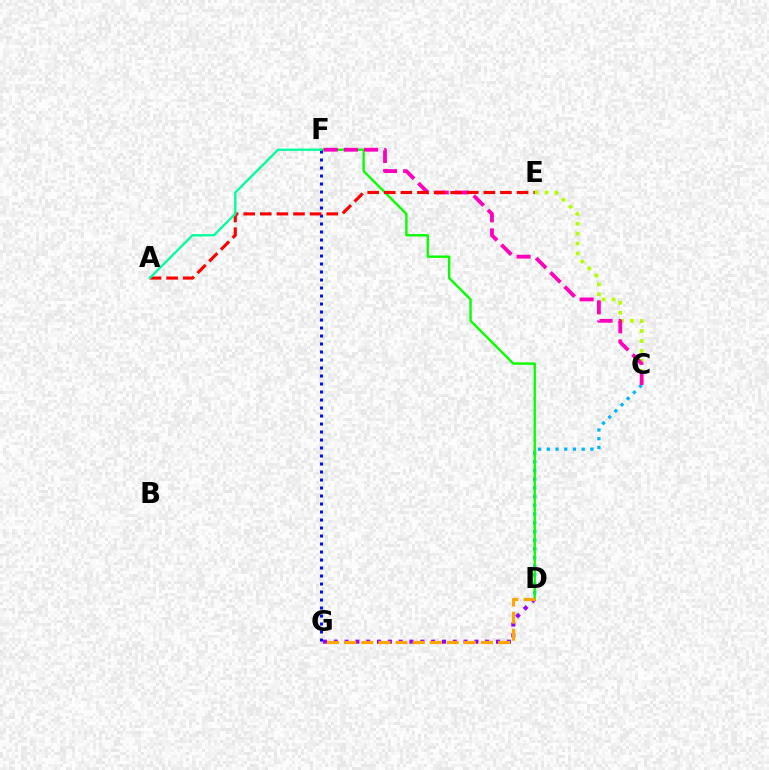{('D', 'G'): [{'color': '#9b00ff', 'line_style': 'dotted', 'thickness': 2.94}, {'color': '#ffa500', 'line_style': 'dashed', 'thickness': 2.32}], ('C', 'D'): [{'color': '#00b5ff', 'line_style': 'dotted', 'thickness': 2.37}], ('D', 'F'): [{'color': '#08ff00', 'line_style': 'solid', 'thickness': 1.71}], ('C', 'E'): [{'color': '#b3ff00', 'line_style': 'dotted', 'thickness': 2.7}], ('F', 'G'): [{'color': '#0010ff', 'line_style': 'dotted', 'thickness': 2.17}], ('C', 'F'): [{'color': '#ff00bd', 'line_style': 'dashed', 'thickness': 2.74}], ('A', 'E'): [{'color': '#ff0000', 'line_style': 'dashed', 'thickness': 2.26}], ('A', 'F'): [{'color': '#00ff9d', 'line_style': 'solid', 'thickness': 1.68}]}